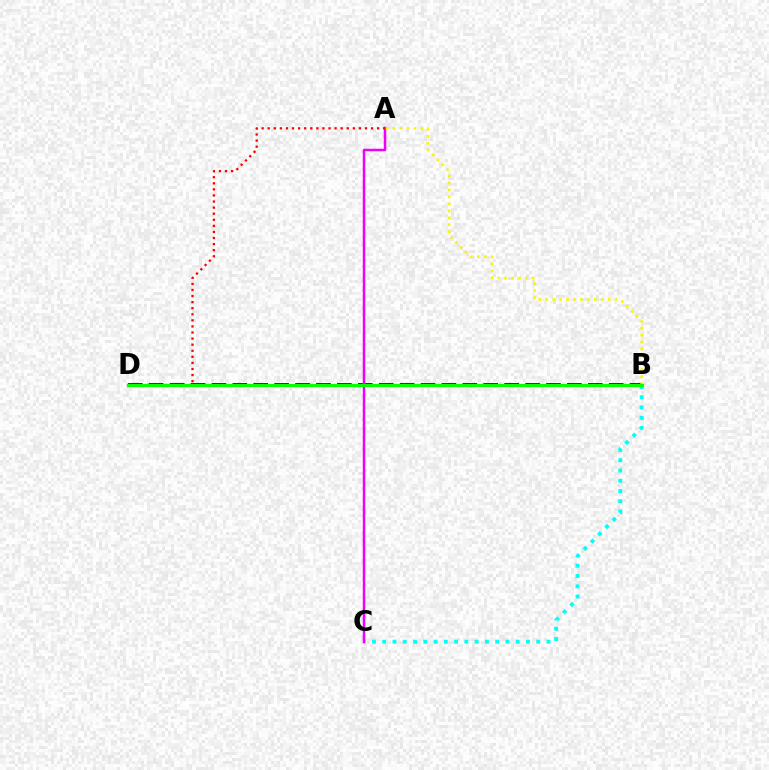{('B', 'D'): [{'color': '#0010ff', 'line_style': 'dashed', 'thickness': 2.84}, {'color': '#08ff00', 'line_style': 'solid', 'thickness': 2.32}], ('B', 'C'): [{'color': '#00fff6', 'line_style': 'dotted', 'thickness': 2.79}], ('A', 'C'): [{'color': '#ee00ff', 'line_style': 'solid', 'thickness': 1.79}], ('A', 'B'): [{'color': '#fcf500', 'line_style': 'dotted', 'thickness': 1.89}], ('A', 'D'): [{'color': '#ff0000', 'line_style': 'dotted', 'thickness': 1.65}]}